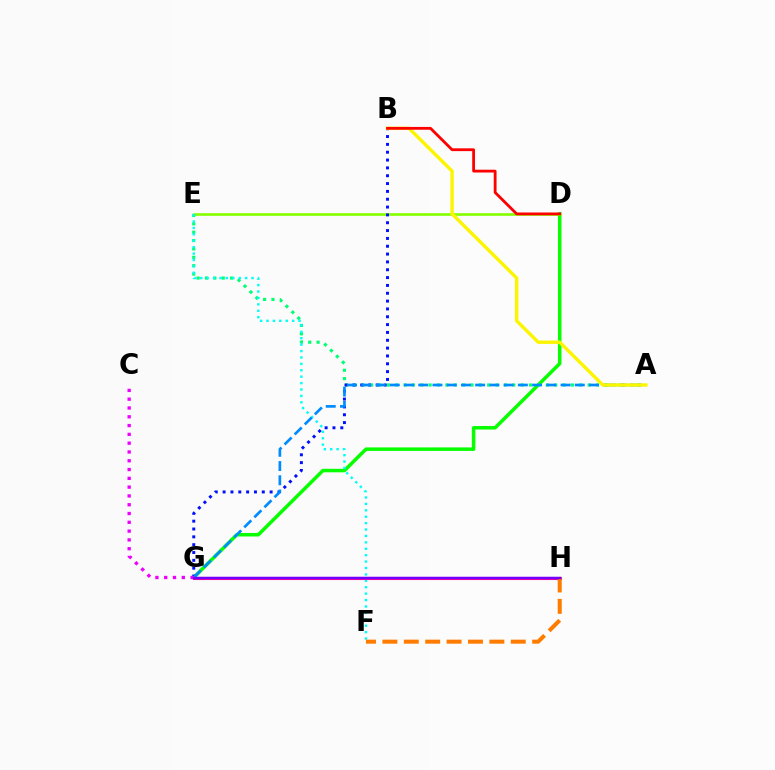{('D', 'G'): [{'color': '#08ff00', 'line_style': 'solid', 'thickness': 2.53}], ('A', 'E'): [{'color': '#00ff74', 'line_style': 'dotted', 'thickness': 2.27}], ('D', 'E'): [{'color': '#84ff00', 'line_style': 'solid', 'thickness': 1.9}], ('E', 'F'): [{'color': '#00fff6', 'line_style': 'dotted', 'thickness': 1.74}], ('G', 'H'): [{'color': '#ff0094', 'line_style': 'solid', 'thickness': 2.23}, {'color': '#7200ff', 'line_style': 'solid', 'thickness': 1.77}], ('B', 'G'): [{'color': '#0010ff', 'line_style': 'dotted', 'thickness': 2.13}], ('A', 'G'): [{'color': '#008cff', 'line_style': 'dashed', 'thickness': 1.93}], ('A', 'B'): [{'color': '#fcf500', 'line_style': 'solid', 'thickness': 2.44}], ('F', 'H'): [{'color': '#ff7c00', 'line_style': 'dashed', 'thickness': 2.91}], ('B', 'D'): [{'color': '#ff0000', 'line_style': 'solid', 'thickness': 2.02}], ('C', 'G'): [{'color': '#ee00ff', 'line_style': 'dotted', 'thickness': 2.39}]}